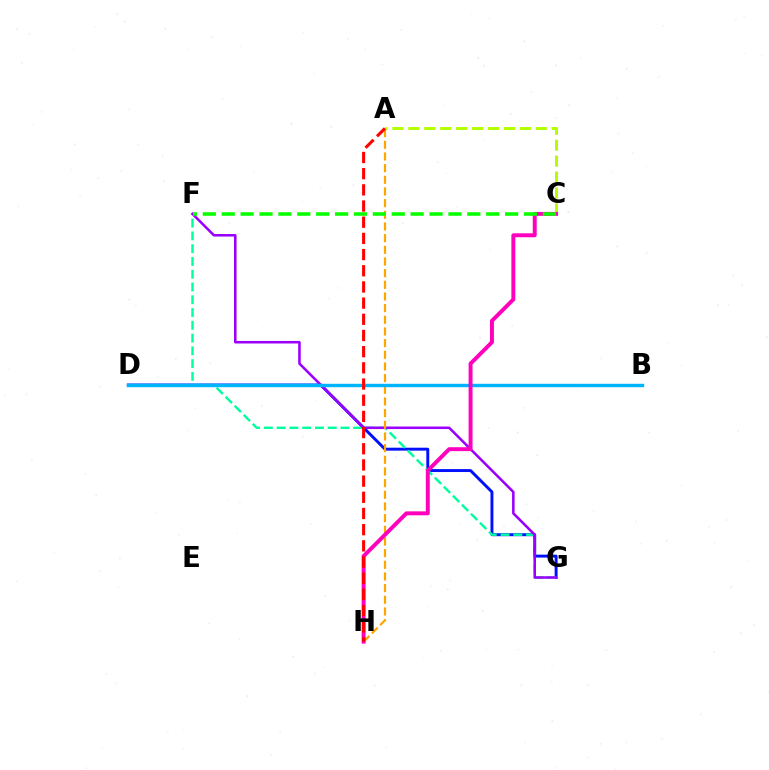{('D', 'G'): [{'color': '#0010ff', 'line_style': 'solid', 'thickness': 2.11}], ('F', 'G'): [{'color': '#00ff9d', 'line_style': 'dashed', 'thickness': 1.74}, {'color': '#9b00ff', 'line_style': 'solid', 'thickness': 1.84}], ('A', 'H'): [{'color': '#ffa500', 'line_style': 'dashed', 'thickness': 1.58}, {'color': '#ff0000', 'line_style': 'dashed', 'thickness': 2.2}], ('B', 'D'): [{'color': '#00b5ff', 'line_style': 'solid', 'thickness': 2.46}], ('A', 'C'): [{'color': '#b3ff00', 'line_style': 'dashed', 'thickness': 2.16}], ('C', 'H'): [{'color': '#ff00bd', 'line_style': 'solid', 'thickness': 2.83}], ('C', 'F'): [{'color': '#08ff00', 'line_style': 'dashed', 'thickness': 2.57}]}